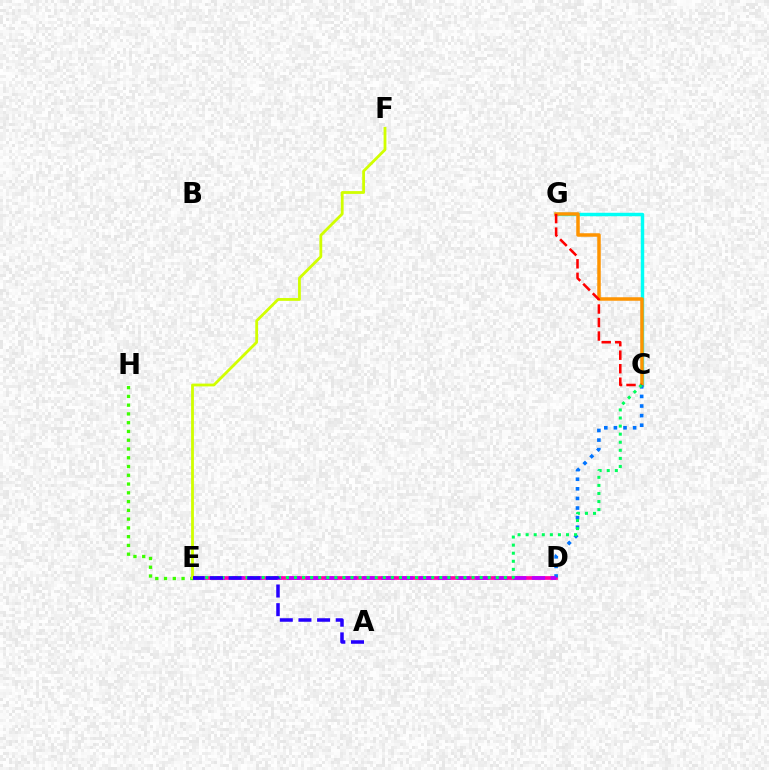{('D', 'E'): [{'color': '#ff00ac', 'line_style': 'solid', 'thickness': 2.67}, {'color': '#b900ff', 'line_style': 'dashed', 'thickness': 2.56}], ('E', 'H'): [{'color': '#3dff00', 'line_style': 'dotted', 'thickness': 2.38}], ('C', 'G'): [{'color': '#00fff6', 'line_style': 'solid', 'thickness': 2.48}, {'color': '#ff9400', 'line_style': 'solid', 'thickness': 2.52}, {'color': '#ff0000', 'line_style': 'dashed', 'thickness': 1.84}], ('E', 'F'): [{'color': '#d1ff00', 'line_style': 'solid', 'thickness': 2.02}], ('C', 'D'): [{'color': '#0074ff', 'line_style': 'dotted', 'thickness': 2.61}], ('C', 'E'): [{'color': '#00ff5c', 'line_style': 'dotted', 'thickness': 2.19}], ('A', 'E'): [{'color': '#2500ff', 'line_style': 'dashed', 'thickness': 2.53}]}